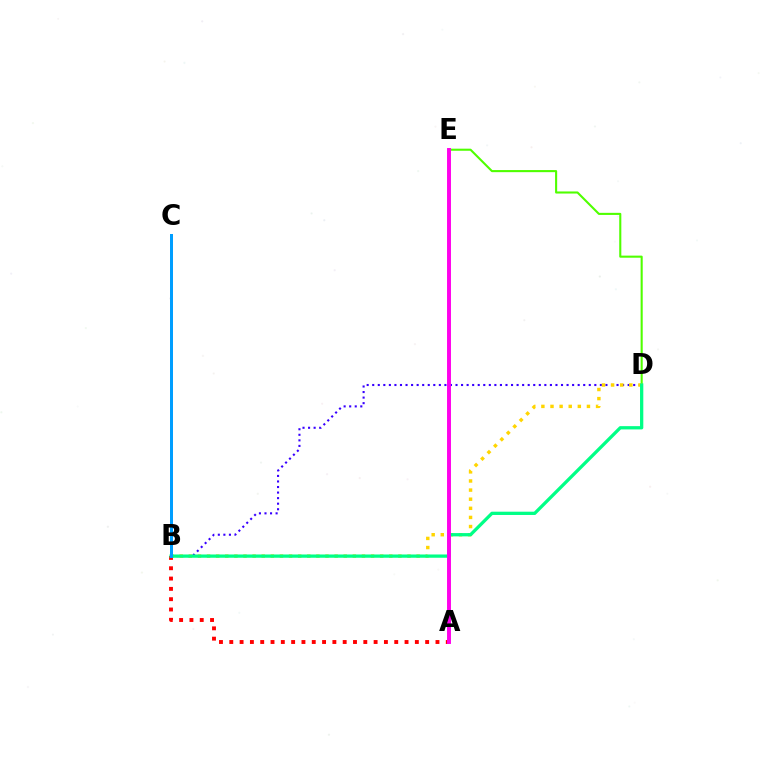{('B', 'D'): [{'color': '#3700ff', 'line_style': 'dotted', 'thickness': 1.51}, {'color': '#ffd500', 'line_style': 'dotted', 'thickness': 2.48}, {'color': '#00ff86', 'line_style': 'solid', 'thickness': 2.36}], ('A', 'B'): [{'color': '#ff0000', 'line_style': 'dotted', 'thickness': 2.8}], ('D', 'E'): [{'color': '#4fff00', 'line_style': 'solid', 'thickness': 1.51}], ('A', 'E'): [{'color': '#ff00ed', 'line_style': 'solid', 'thickness': 2.83}], ('B', 'C'): [{'color': '#009eff', 'line_style': 'solid', 'thickness': 2.16}]}